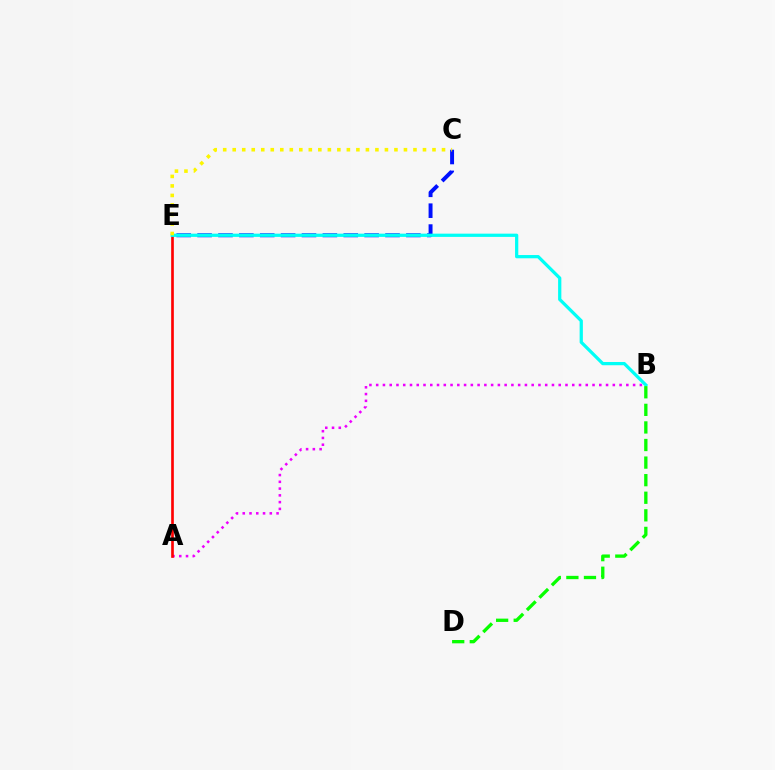{('A', 'B'): [{'color': '#ee00ff', 'line_style': 'dotted', 'thickness': 1.84}], ('C', 'E'): [{'color': '#0010ff', 'line_style': 'dashed', 'thickness': 2.84}, {'color': '#fcf500', 'line_style': 'dotted', 'thickness': 2.58}], ('A', 'E'): [{'color': '#ff0000', 'line_style': 'solid', 'thickness': 1.92}], ('B', 'E'): [{'color': '#00fff6', 'line_style': 'solid', 'thickness': 2.34}], ('B', 'D'): [{'color': '#08ff00', 'line_style': 'dashed', 'thickness': 2.39}]}